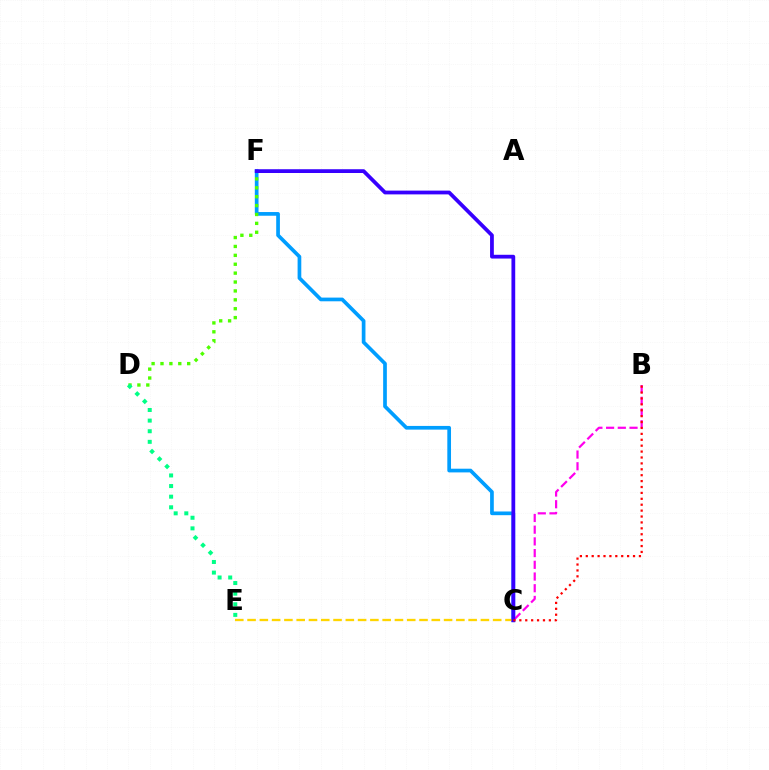{('C', 'F'): [{'color': '#009eff', 'line_style': 'solid', 'thickness': 2.66}, {'color': '#3700ff', 'line_style': 'solid', 'thickness': 2.72}], ('D', 'F'): [{'color': '#4fff00', 'line_style': 'dotted', 'thickness': 2.42}], ('D', 'E'): [{'color': '#00ff86', 'line_style': 'dotted', 'thickness': 2.88}], ('B', 'C'): [{'color': '#ff00ed', 'line_style': 'dashed', 'thickness': 1.59}, {'color': '#ff0000', 'line_style': 'dotted', 'thickness': 1.6}], ('C', 'E'): [{'color': '#ffd500', 'line_style': 'dashed', 'thickness': 1.67}]}